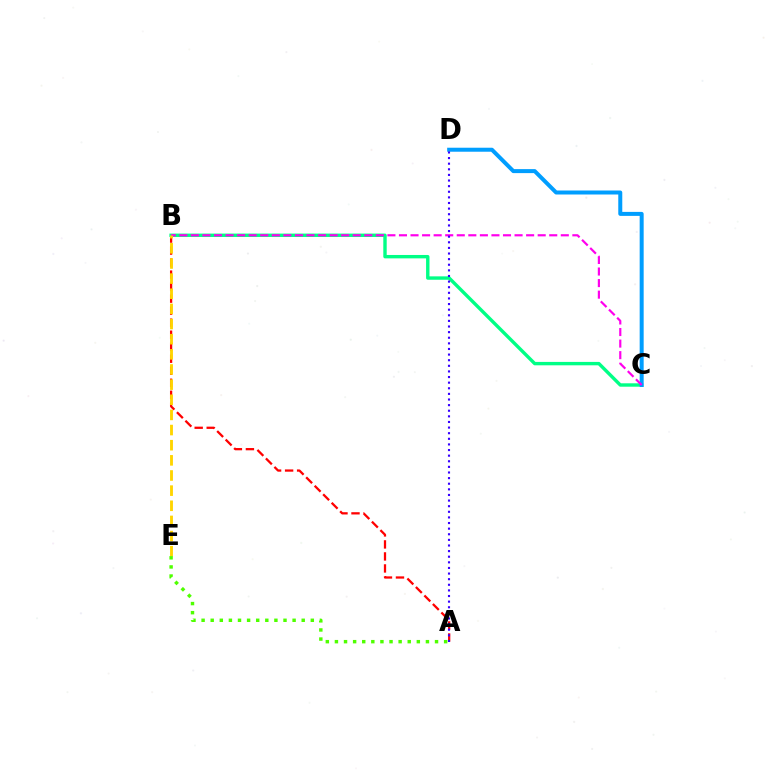{('A', 'B'): [{'color': '#ff0000', 'line_style': 'dashed', 'thickness': 1.63}], ('B', 'C'): [{'color': '#00ff86', 'line_style': 'solid', 'thickness': 2.45}, {'color': '#ff00ed', 'line_style': 'dashed', 'thickness': 1.57}], ('C', 'D'): [{'color': '#009eff', 'line_style': 'solid', 'thickness': 2.88}], ('A', 'D'): [{'color': '#3700ff', 'line_style': 'dotted', 'thickness': 1.53}], ('B', 'E'): [{'color': '#ffd500', 'line_style': 'dashed', 'thickness': 2.06}], ('A', 'E'): [{'color': '#4fff00', 'line_style': 'dotted', 'thickness': 2.47}]}